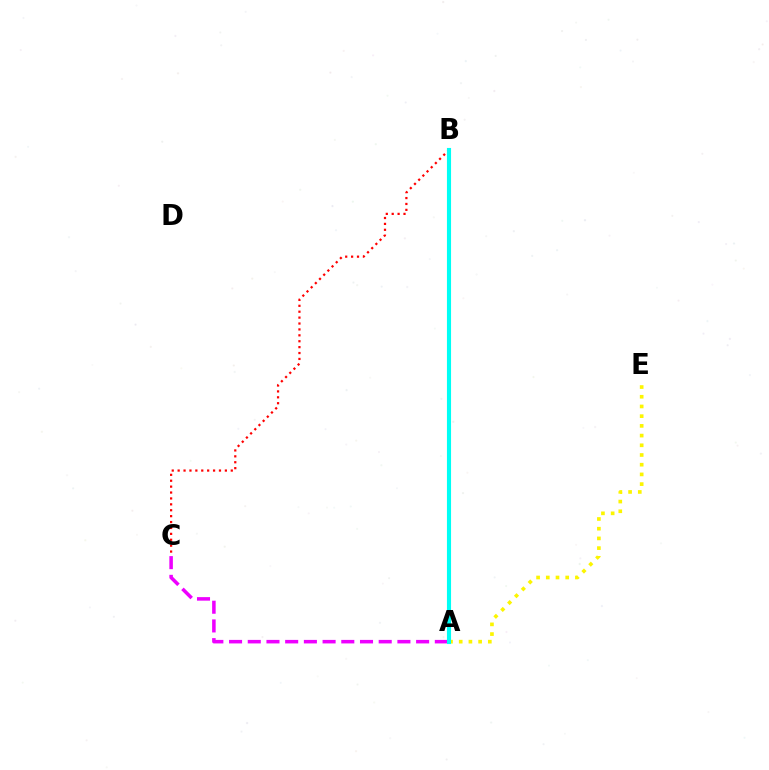{('A', 'E'): [{'color': '#fcf500', 'line_style': 'dotted', 'thickness': 2.64}], ('B', 'C'): [{'color': '#ff0000', 'line_style': 'dotted', 'thickness': 1.6}], ('A', 'C'): [{'color': '#ee00ff', 'line_style': 'dashed', 'thickness': 2.54}], ('A', 'B'): [{'color': '#0010ff', 'line_style': 'dotted', 'thickness': 1.97}, {'color': '#08ff00', 'line_style': 'dashed', 'thickness': 2.14}, {'color': '#00fff6', 'line_style': 'solid', 'thickness': 2.96}]}